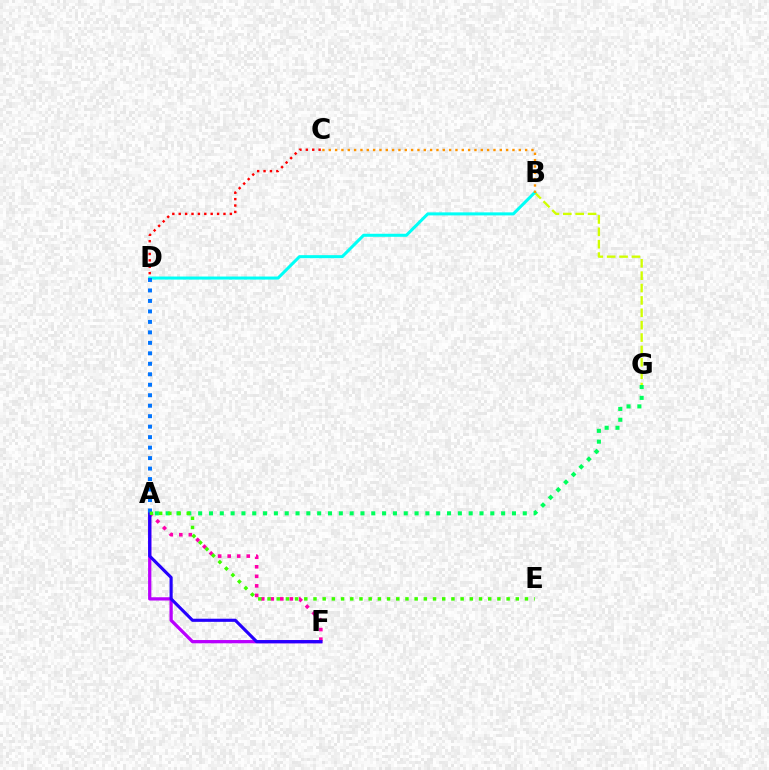{('B', 'G'): [{'color': '#d1ff00', 'line_style': 'dashed', 'thickness': 1.68}], ('B', 'D'): [{'color': '#00fff6', 'line_style': 'solid', 'thickness': 2.18}], ('C', 'D'): [{'color': '#ff0000', 'line_style': 'dotted', 'thickness': 1.74}], ('A', 'G'): [{'color': '#00ff5c', 'line_style': 'dotted', 'thickness': 2.94}], ('A', 'F'): [{'color': '#b900ff', 'line_style': 'solid', 'thickness': 2.35}, {'color': '#ff00ac', 'line_style': 'dotted', 'thickness': 2.59}, {'color': '#2500ff', 'line_style': 'solid', 'thickness': 2.25}], ('B', 'C'): [{'color': '#ff9400', 'line_style': 'dotted', 'thickness': 1.72}], ('A', 'D'): [{'color': '#0074ff', 'line_style': 'dotted', 'thickness': 2.85}], ('A', 'E'): [{'color': '#3dff00', 'line_style': 'dotted', 'thickness': 2.5}]}